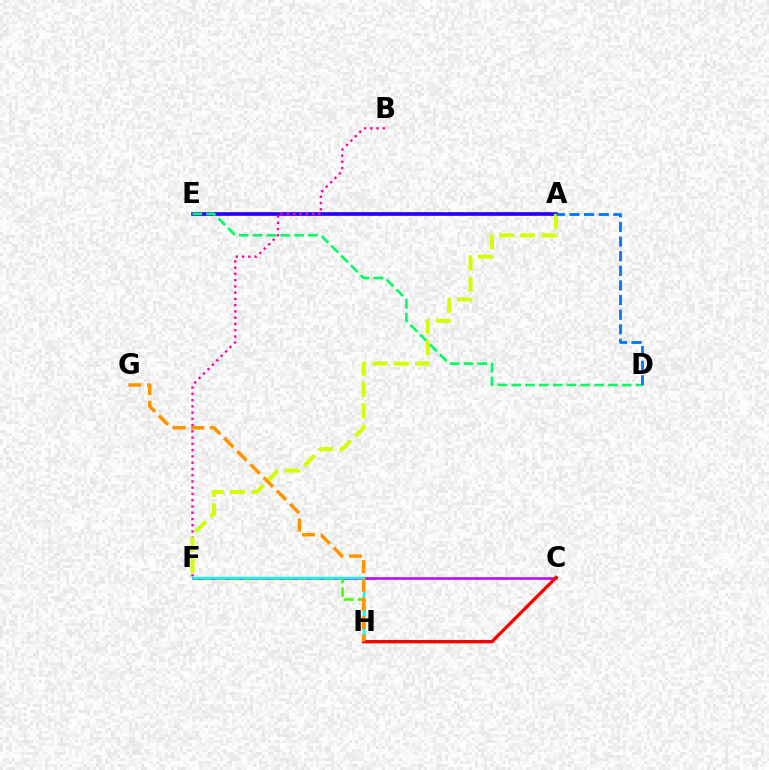{('A', 'E'): [{'color': '#2500ff', 'line_style': 'solid', 'thickness': 2.63}], ('C', 'F'): [{'color': '#b900ff', 'line_style': 'solid', 'thickness': 1.84}], ('F', 'H'): [{'color': '#3dff00', 'line_style': 'dashed', 'thickness': 1.84}, {'color': '#00fff6', 'line_style': 'solid', 'thickness': 1.72}], ('B', 'F'): [{'color': '#ff00ac', 'line_style': 'dotted', 'thickness': 1.7}], ('D', 'E'): [{'color': '#00ff5c', 'line_style': 'dashed', 'thickness': 1.88}], ('C', 'H'): [{'color': '#ff0000', 'line_style': 'solid', 'thickness': 2.4}], ('A', 'F'): [{'color': '#d1ff00', 'line_style': 'dashed', 'thickness': 2.88}], ('A', 'D'): [{'color': '#0074ff', 'line_style': 'dashed', 'thickness': 1.99}], ('G', 'H'): [{'color': '#ff9400', 'line_style': 'dashed', 'thickness': 2.53}]}